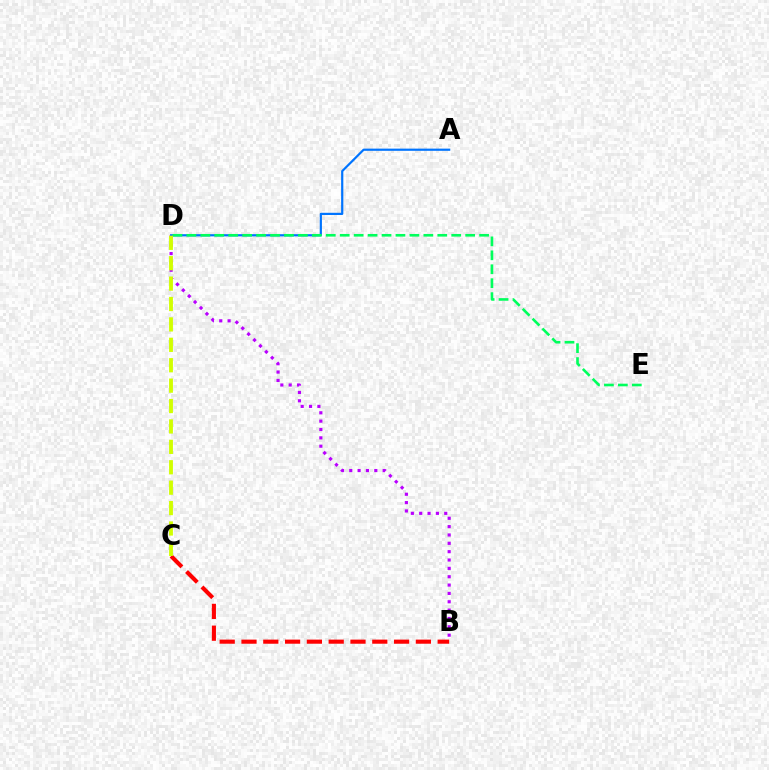{('B', 'D'): [{'color': '#b900ff', 'line_style': 'dotted', 'thickness': 2.27}], ('A', 'D'): [{'color': '#0074ff', 'line_style': 'solid', 'thickness': 1.58}], ('B', 'C'): [{'color': '#ff0000', 'line_style': 'dashed', 'thickness': 2.96}], ('D', 'E'): [{'color': '#00ff5c', 'line_style': 'dashed', 'thickness': 1.89}], ('C', 'D'): [{'color': '#d1ff00', 'line_style': 'dashed', 'thickness': 2.77}]}